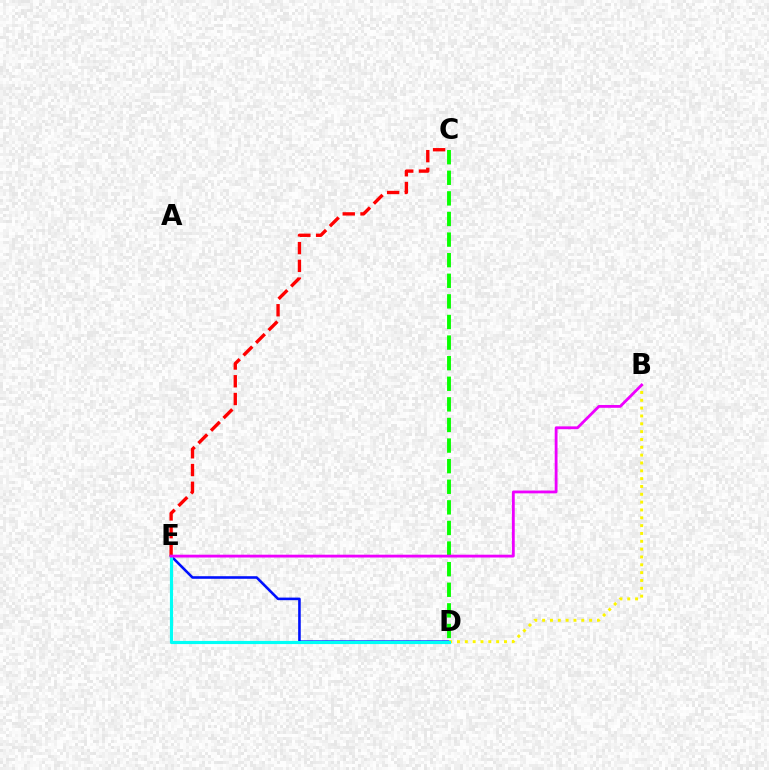{('D', 'E'): [{'color': '#0010ff', 'line_style': 'solid', 'thickness': 1.86}, {'color': '#00fff6', 'line_style': 'solid', 'thickness': 2.27}], ('C', 'D'): [{'color': '#08ff00', 'line_style': 'dashed', 'thickness': 2.8}], ('C', 'E'): [{'color': '#ff0000', 'line_style': 'dashed', 'thickness': 2.41}], ('B', 'D'): [{'color': '#fcf500', 'line_style': 'dotted', 'thickness': 2.13}], ('B', 'E'): [{'color': '#ee00ff', 'line_style': 'solid', 'thickness': 2.03}]}